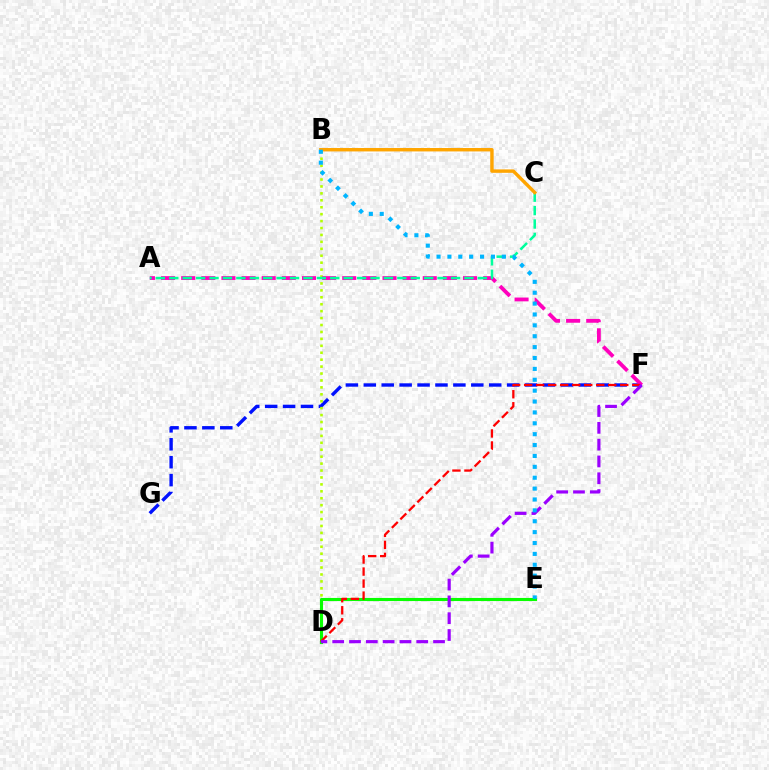{('F', 'G'): [{'color': '#0010ff', 'line_style': 'dashed', 'thickness': 2.43}], ('B', 'D'): [{'color': '#b3ff00', 'line_style': 'dotted', 'thickness': 1.88}], ('D', 'E'): [{'color': '#08ff00', 'line_style': 'solid', 'thickness': 2.23}], ('A', 'F'): [{'color': '#ff00bd', 'line_style': 'dashed', 'thickness': 2.73}], ('D', 'F'): [{'color': '#ff0000', 'line_style': 'dashed', 'thickness': 1.63}, {'color': '#9b00ff', 'line_style': 'dashed', 'thickness': 2.28}], ('A', 'C'): [{'color': '#00ff9d', 'line_style': 'dashed', 'thickness': 1.82}], ('B', 'C'): [{'color': '#ffa500', 'line_style': 'solid', 'thickness': 2.46}], ('B', 'E'): [{'color': '#00b5ff', 'line_style': 'dotted', 'thickness': 2.96}]}